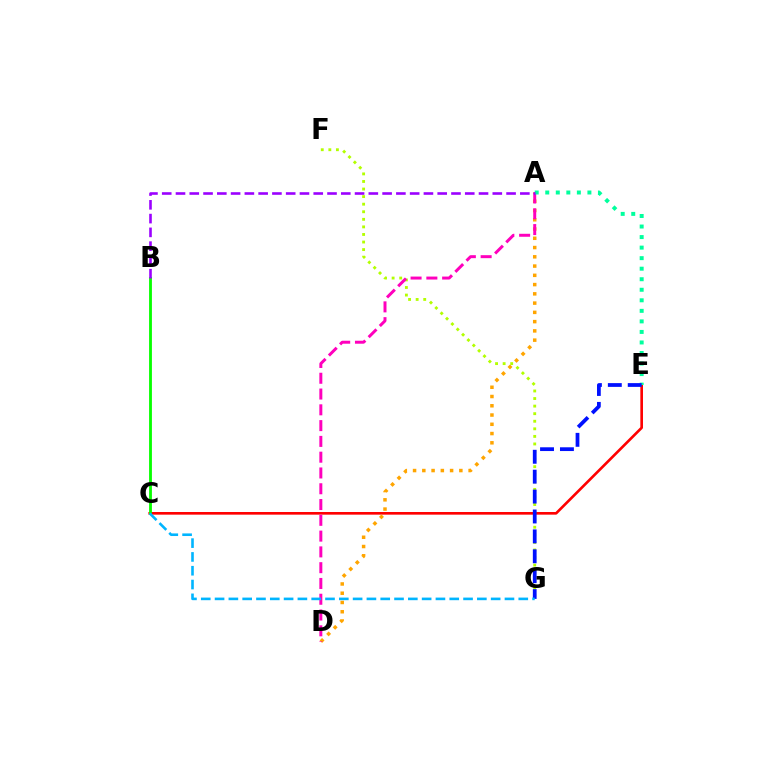{('C', 'E'): [{'color': '#ff0000', 'line_style': 'solid', 'thickness': 1.9}], ('B', 'C'): [{'color': '#08ff00', 'line_style': 'solid', 'thickness': 2.04}], ('F', 'G'): [{'color': '#b3ff00', 'line_style': 'dotted', 'thickness': 2.06}], ('A', 'D'): [{'color': '#ffa500', 'line_style': 'dotted', 'thickness': 2.52}, {'color': '#ff00bd', 'line_style': 'dashed', 'thickness': 2.14}], ('A', 'E'): [{'color': '#00ff9d', 'line_style': 'dotted', 'thickness': 2.86}], ('E', 'G'): [{'color': '#0010ff', 'line_style': 'dashed', 'thickness': 2.7}], ('A', 'B'): [{'color': '#9b00ff', 'line_style': 'dashed', 'thickness': 1.87}], ('C', 'G'): [{'color': '#00b5ff', 'line_style': 'dashed', 'thickness': 1.88}]}